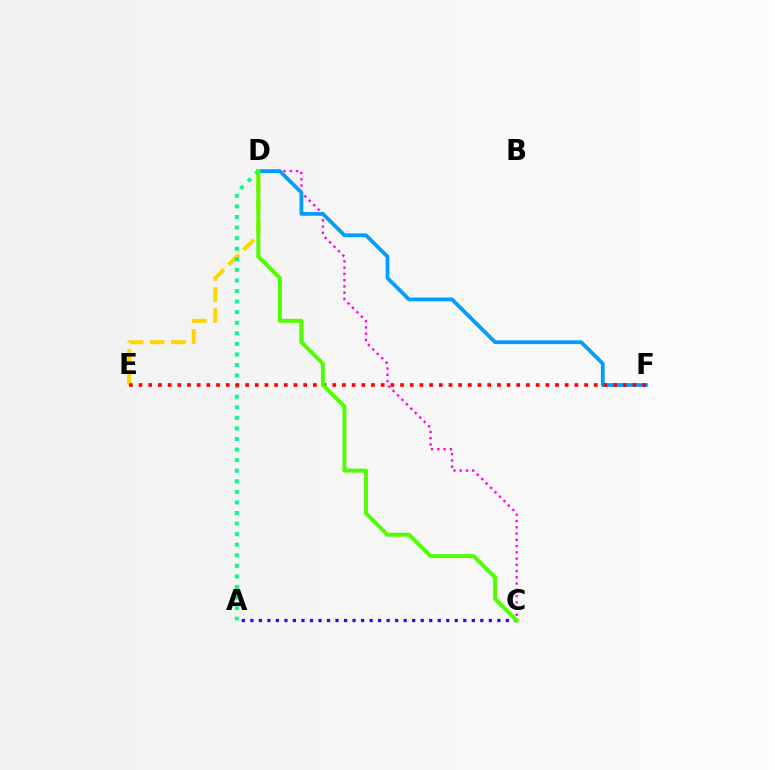{('D', 'E'): [{'color': '#ffd500', 'line_style': 'dashed', 'thickness': 2.87}], ('C', 'D'): [{'color': '#ff00ed', 'line_style': 'dotted', 'thickness': 1.7}, {'color': '#4fff00', 'line_style': 'solid', 'thickness': 2.83}], ('A', 'D'): [{'color': '#00ff86', 'line_style': 'dotted', 'thickness': 2.87}], ('D', 'F'): [{'color': '#009eff', 'line_style': 'solid', 'thickness': 2.72}], ('A', 'C'): [{'color': '#3700ff', 'line_style': 'dotted', 'thickness': 2.31}], ('E', 'F'): [{'color': '#ff0000', 'line_style': 'dotted', 'thickness': 2.63}]}